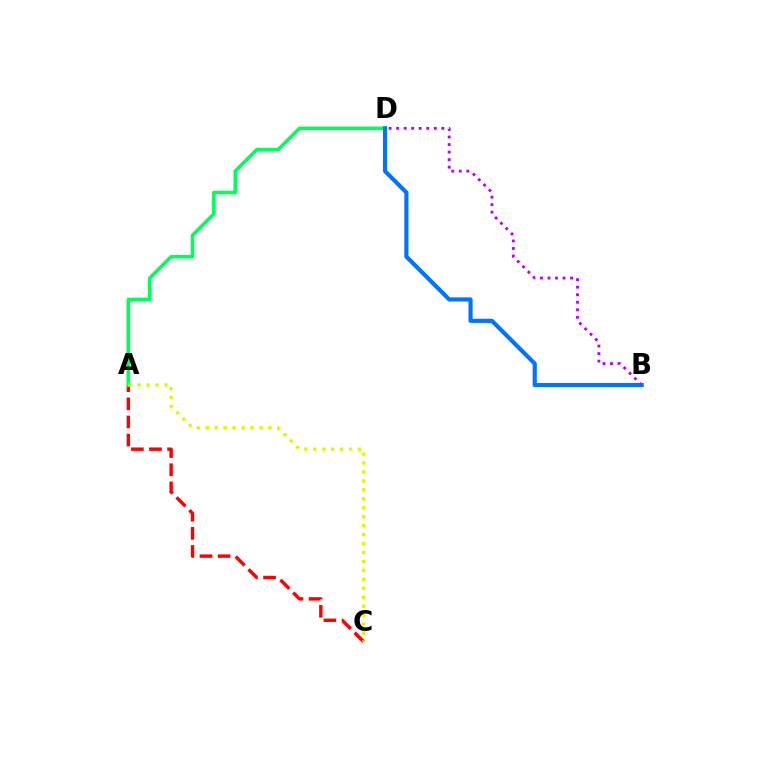{('A', 'C'): [{'color': '#ff0000', 'line_style': 'dashed', 'thickness': 2.46}, {'color': '#d1ff00', 'line_style': 'dotted', 'thickness': 2.43}], ('A', 'D'): [{'color': '#00ff5c', 'line_style': 'solid', 'thickness': 2.63}], ('B', 'D'): [{'color': '#b900ff', 'line_style': 'dotted', 'thickness': 2.05}, {'color': '#0074ff', 'line_style': 'solid', 'thickness': 2.98}]}